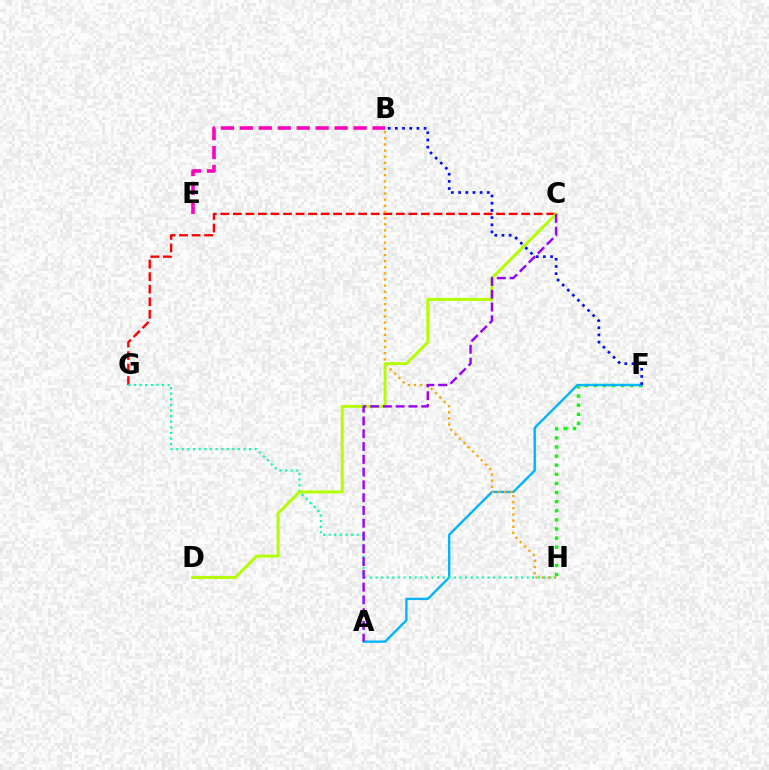{('F', 'H'): [{'color': '#08ff00', 'line_style': 'dotted', 'thickness': 2.48}], ('A', 'F'): [{'color': '#00b5ff', 'line_style': 'solid', 'thickness': 1.71}], ('C', 'G'): [{'color': '#ff0000', 'line_style': 'dashed', 'thickness': 1.7}], ('B', 'H'): [{'color': '#ffa500', 'line_style': 'dotted', 'thickness': 1.67}], ('B', 'E'): [{'color': '#ff00bd', 'line_style': 'dashed', 'thickness': 2.58}], ('G', 'H'): [{'color': '#00ff9d', 'line_style': 'dotted', 'thickness': 1.52}], ('C', 'D'): [{'color': '#b3ff00', 'line_style': 'solid', 'thickness': 2.11}], ('B', 'F'): [{'color': '#0010ff', 'line_style': 'dotted', 'thickness': 1.95}], ('A', 'C'): [{'color': '#9b00ff', 'line_style': 'dashed', 'thickness': 1.74}]}